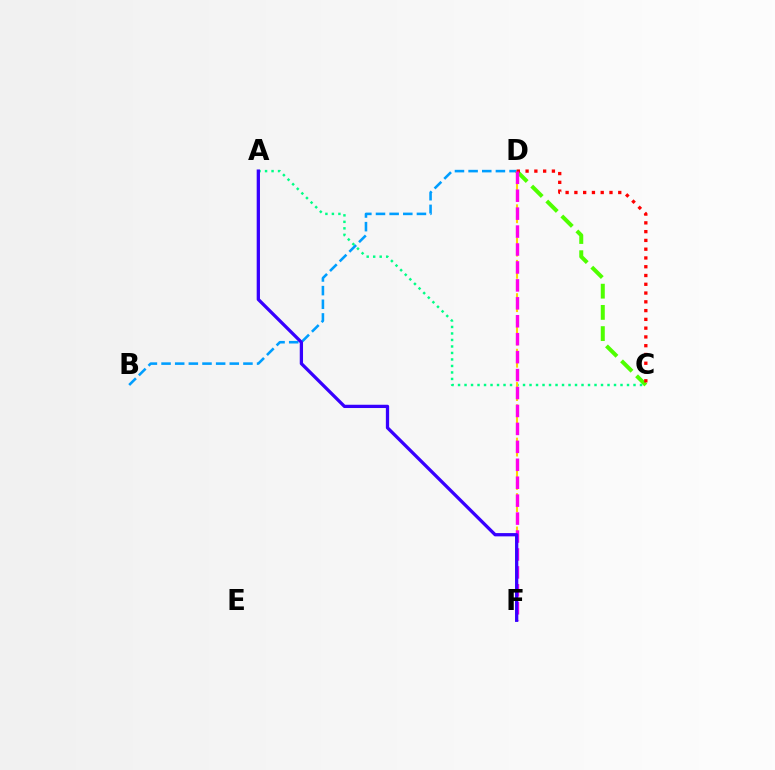{('B', 'D'): [{'color': '#009eff', 'line_style': 'dashed', 'thickness': 1.85}], ('C', 'D'): [{'color': '#4fff00', 'line_style': 'dashed', 'thickness': 2.88}, {'color': '#ff0000', 'line_style': 'dotted', 'thickness': 2.38}], ('A', 'C'): [{'color': '#00ff86', 'line_style': 'dotted', 'thickness': 1.77}], ('D', 'F'): [{'color': '#ffd500', 'line_style': 'dashed', 'thickness': 1.51}, {'color': '#ff00ed', 'line_style': 'dashed', 'thickness': 2.44}], ('A', 'F'): [{'color': '#3700ff', 'line_style': 'solid', 'thickness': 2.36}]}